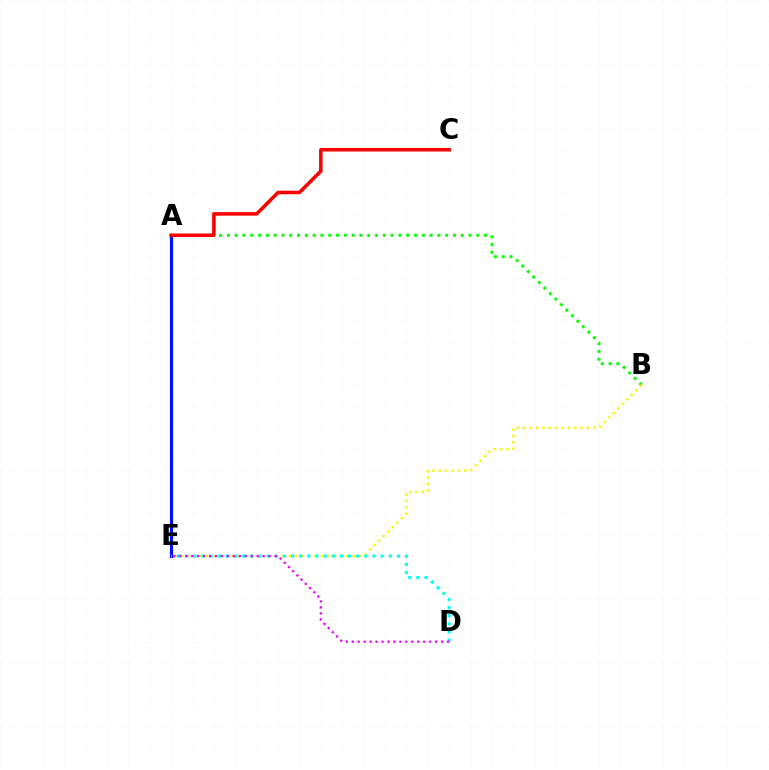{('A', 'B'): [{'color': '#08ff00', 'line_style': 'dotted', 'thickness': 2.12}], ('B', 'E'): [{'color': '#fcf500', 'line_style': 'dotted', 'thickness': 1.73}], ('A', 'E'): [{'color': '#0010ff', 'line_style': 'solid', 'thickness': 2.27}], ('D', 'E'): [{'color': '#00fff6', 'line_style': 'dotted', 'thickness': 2.21}, {'color': '#ee00ff', 'line_style': 'dotted', 'thickness': 1.62}], ('A', 'C'): [{'color': '#ff0000', 'line_style': 'solid', 'thickness': 2.55}]}